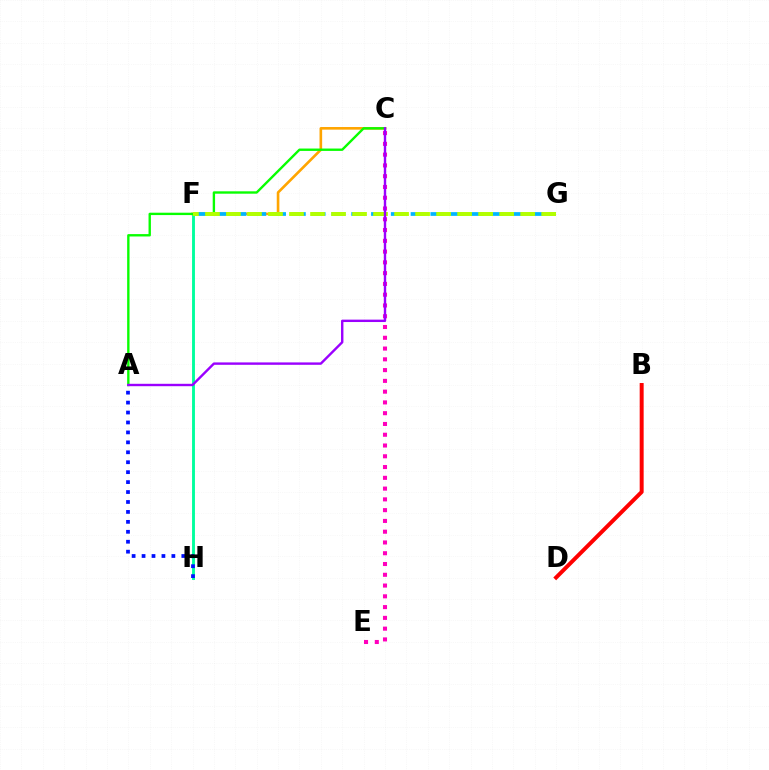{('F', 'H'): [{'color': '#00ff9d', 'line_style': 'solid', 'thickness': 2.08}], ('B', 'D'): [{'color': '#ff0000', 'line_style': 'solid', 'thickness': 2.86}], ('C', 'E'): [{'color': '#ff00bd', 'line_style': 'dotted', 'thickness': 2.93}], ('C', 'F'): [{'color': '#ffa500', 'line_style': 'solid', 'thickness': 1.89}], ('A', 'C'): [{'color': '#08ff00', 'line_style': 'solid', 'thickness': 1.71}, {'color': '#9b00ff', 'line_style': 'solid', 'thickness': 1.73}], ('F', 'G'): [{'color': '#00b5ff', 'line_style': 'dashed', 'thickness': 2.69}, {'color': '#b3ff00', 'line_style': 'dashed', 'thickness': 2.85}], ('A', 'H'): [{'color': '#0010ff', 'line_style': 'dotted', 'thickness': 2.7}]}